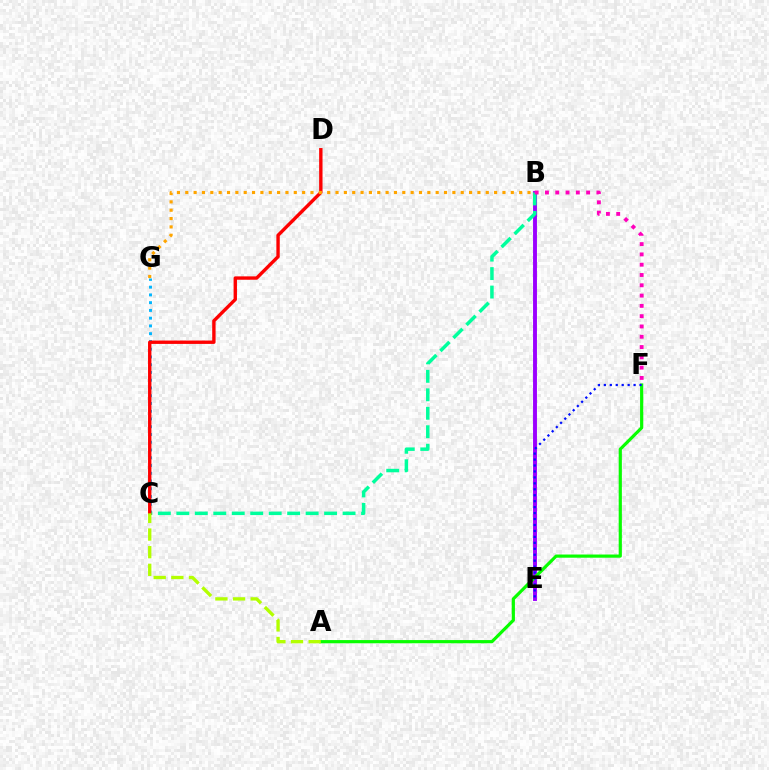{('C', 'G'): [{'color': '#00b5ff', 'line_style': 'dotted', 'thickness': 2.11}], ('B', 'E'): [{'color': '#9b00ff', 'line_style': 'solid', 'thickness': 2.81}], ('B', 'C'): [{'color': '#00ff9d', 'line_style': 'dashed', 'thickness': 2.51}], ('A', 'F'): [{'color': '#08ff00', 'line_style': 'solid', 'thickness': 2.29}], ('C', 'D'): [{'color': '#ff0000', 'line_style': 'solid', 'thickness': 2.43}], ('A', 'C'): [{'color': '#b3ff00', 'line_style': 'dashed', 'thickness': 2.4}], ('B', 'G'): [{'color': '#ffa500', 'line_style': 'dotted', 'thickness': 2.27}], ('E', 'F'): [{'color': '#0010ff', 'line_style': 'dotted', 'thickness': 1.62}], ('B', 'F'): [{'color': '#ff00bd', 'line_style': 'dotted', 'thickness': 2.8}]}